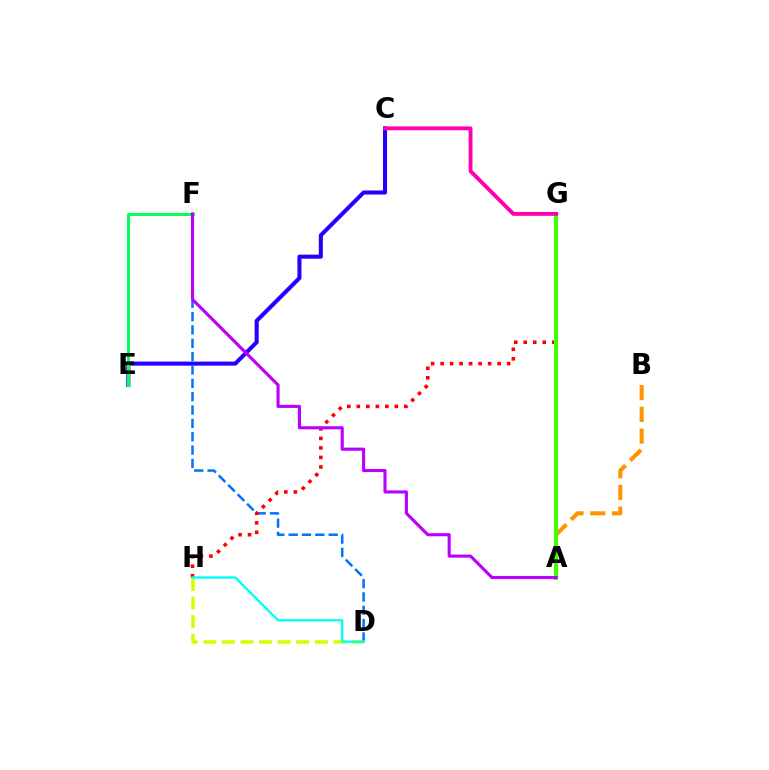{('C', 'E'): [{'color': '#2500ff', 'line_style': 'solid', 'thickness': 2.92}], ('E', 'F'): [{'color': '#00ff5c', 'line_style': 'solid', 'thickness': 2.16}], ('D', 'F'): [{'color': '#0074ff', 'line_style': 'dashed', 'thickness': 1.81}], ('A', 'B'): [{'color': '#ff9400', 'line_style': 'dashed', 'thickness': 2.95}], ('G', 'H'): [{'color': '#ff0000', 'line_style': 'dotted', 'thickness': 2.58}], ('D', 'H'): [{'color': '#d1ff00', 'line_style': 'dashed', 'thickness': 2.52}, {'color': '#00fff6', 'line_style': 'solid', 'thickness': 1.7}], ('A', 'G'): [{'color': '#3dff00', 'line_style': 'solid', 'thickness': 2.95}], ('A', 'F'): [{'color': '#b900ff', 'line_style': 'solid', 'thickness': 2.23}], ('C', 'G'): [{'color': '#ff00ac', 'line_style': 'solid', 'thickness': 2.78}]}